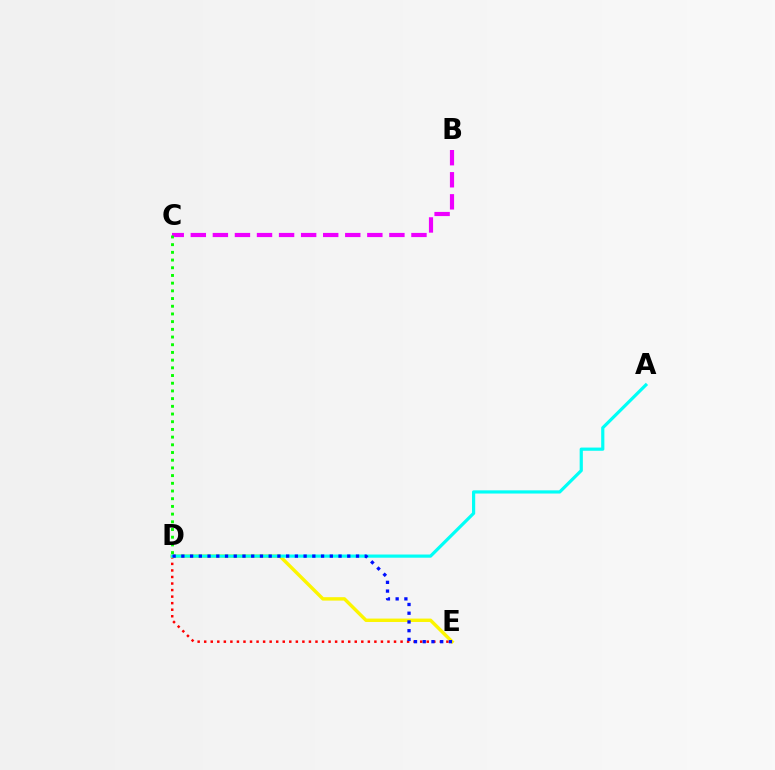{('B', 'C'): [{'color': '#ee00ff', 'line_style': 'dashed', 'thickness': 3.0}], ('D', 'E'): [{'color': '#ff0000', 'line_style': 'dotted', 'thickness': 1.78}, {'color': '#fcf500', 'line_style': 'solid', 'thickness': 2.45}, {'color': '#0010ff', 'line_style': 'dotted', 'thickness': 2.37}], ('A', 'D'): [{'color': '#00fff6', 'line_style': 'solid', 'thickness': 2.3}], ('C', 'D'): [{'color': '#08ff00', 'line_style': 'dotted', 'thickness': 2.09}]}